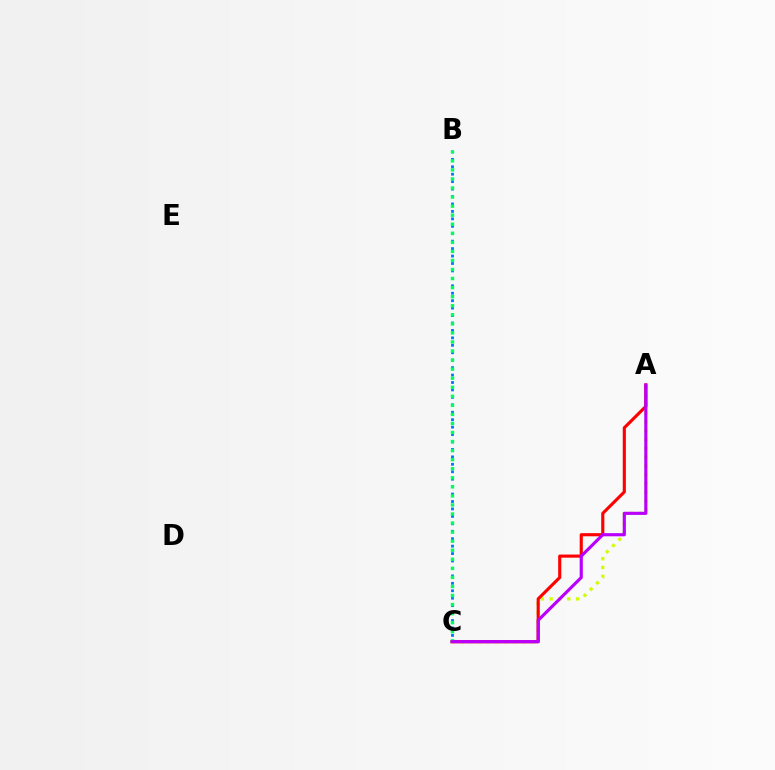{('A', 'C'): [{'color': '#d1ff00', 'line_style': 'dotted', 'thickness': 2.39}, {'color': '#ff0000', 'line_style': 'solid', 'thickness': 2.25}, {'color': '#b900ff', 'line_style': 'solid', 'thickness': 2.26}], ('B', 'C'): [{'color': '#0074ff', 'line_style': 'dotted', 'thickness': 2.02}, {'color': '#00ff5c', 'line_style': 'dotted', 'thickness': 2.46}]}